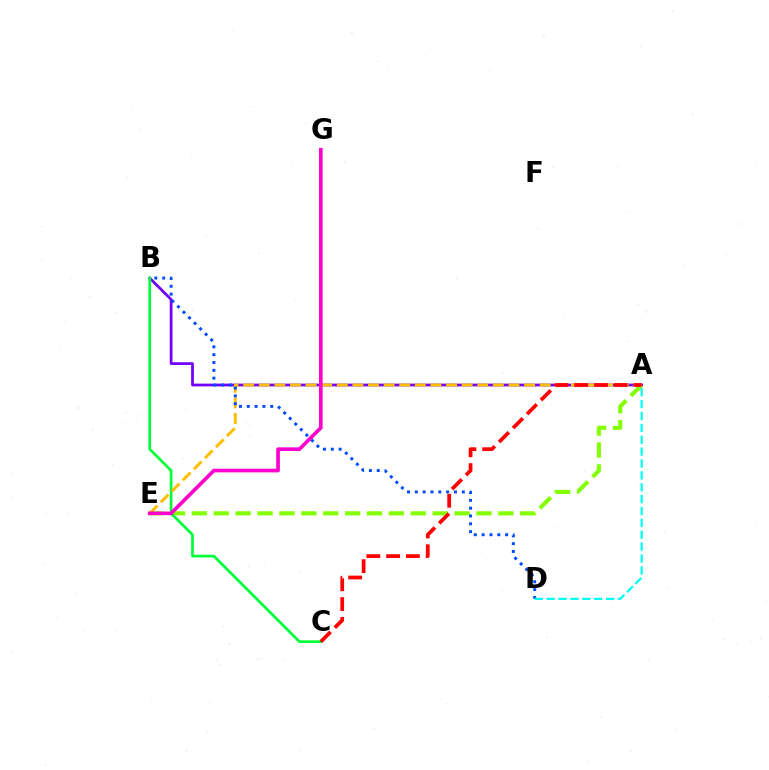{('A', 'B'): [{'color': '#7200ff', 'line_style': 'solid', 'thickness': 1.98}], ('A', 'E'): [{'color': '#84ff00', 'line_style': 'dashed', 'thickness': 2.97}, {'color': '#ffbd00', 'line_style': 'dashed', 'thickness': 2.12}], ('B', 'C'): [{'color': '#00ff39', 'line_style': 'solid', 'thickness': 1.94}], ('B', 'D'): [{'color': '#004bff', 'line_style': 'dotted', 'thickness': 2.13}], ('A', 'D'): [{'color': '#00fff6', 'line_style': 'dashed', 'thickness': 1.61}], ('A', 'C'): [{'color': '#ff0000', 'line_style': 'dashed', 'thickness': 2.69}], ('E', 'G'): [{'color': '#ff00cf', 'line_style': 'solid', 'thickness': 2.63}]}